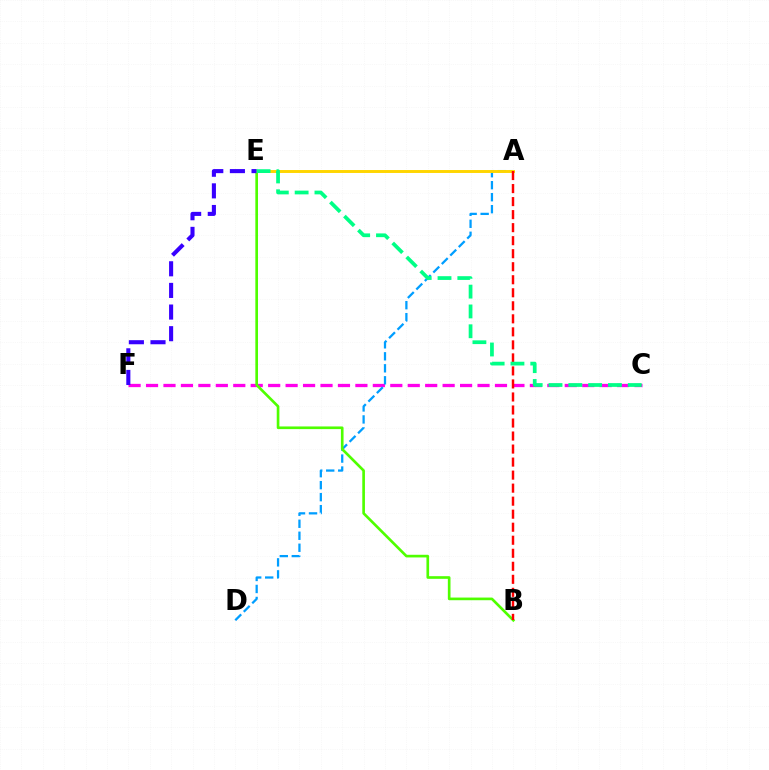{('C', 'F'): [{'color': '#ff00ed', 'line_style': 'dashed', 'thickness': 2.37}], ('A', 'D'): [{'color': '#009eff', 'line_style': 'dashed', 'thickness': 1.63}], ('B', 'E'): [{'color': '#4fff00', 'line_style': 'solid', 'thickness': 1.91}], ('A', 'E'): [{'color': '#ffd500', 'line_style': 'solid', 'thickness': 2.12}], ('A', 'B'): [{'color': '#ff0000', 'line_style': 'dashed', 'thickness': 1.77}], ('E', 'F'): [{'color': '#3700ff', 'line_style': 'dashed', 'thickness': 2.94}], ('C', 'E'): [{'color': '#00ff86', 'line_style': 'dashed', 'thickness': 2.69}]}